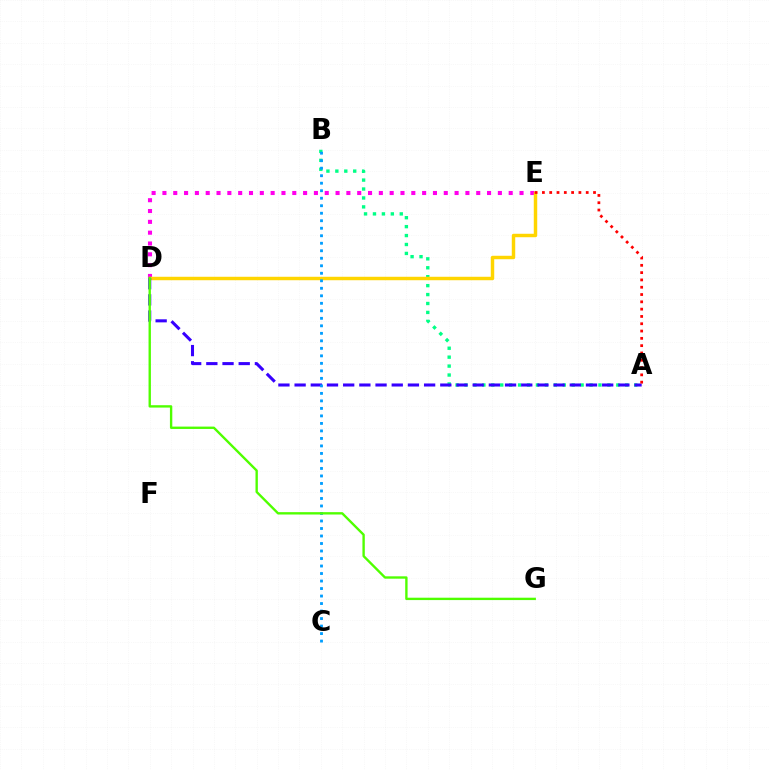{('D', 'E'): [{'color': '#ff00ed', 'line_style': 'dotted', 'thickness': 2.94}, {'color': '#ffd500', 'line_style': 'solid', 'thickness': 2.48}], ('A', 'B'): [{'color': '#00ff86', 'line_style': 'dotted', 'thickness': 2.43}], ('A', 'D'): [{'color': '#3700ff', 'line_style': 'dashed', 'thickness': 2.2}], ('B', 'C'): [{'color': '#009eff', 'line_style': 'dotted', 'thickness': 2.04}], ('A', 'E'): [{'color': '#ff0000', 'line_style': 'dotted', 'thickness': 1.98}], ('D', 'G'): [{'color': '#4fff00', 'line_style': 'solid', 'thickness': 1.7}]}